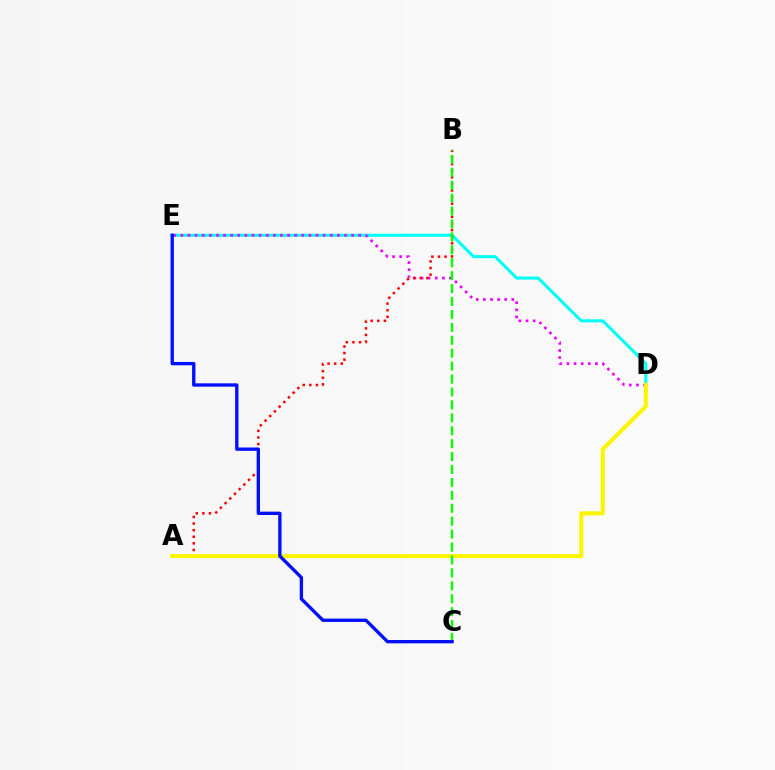{('D', 'E'): [{'color': '#00fff6', 'line_style': 'solid', 'thickness': 2.19}, {'color': '#ee00ff', 'line_style': 'dotted', 'thickness': 1.93}], ('A', 'B'): [{'color': '#ff0000', 'line_style': 'dotted', 'thickness': 1.8}], ('A', 'D'): [{'color': '#fcf500', 'line_style': 'solid', 'thickness': 2.94}], ('B', 'C'): [{'color': '#08ff00', 'line_style': 'dashed', 'thickness': 1.76}], ('C', 'E'): [{'color': '#0010ff', 'line_style': 'solid', 'thickness': 2.4}]}